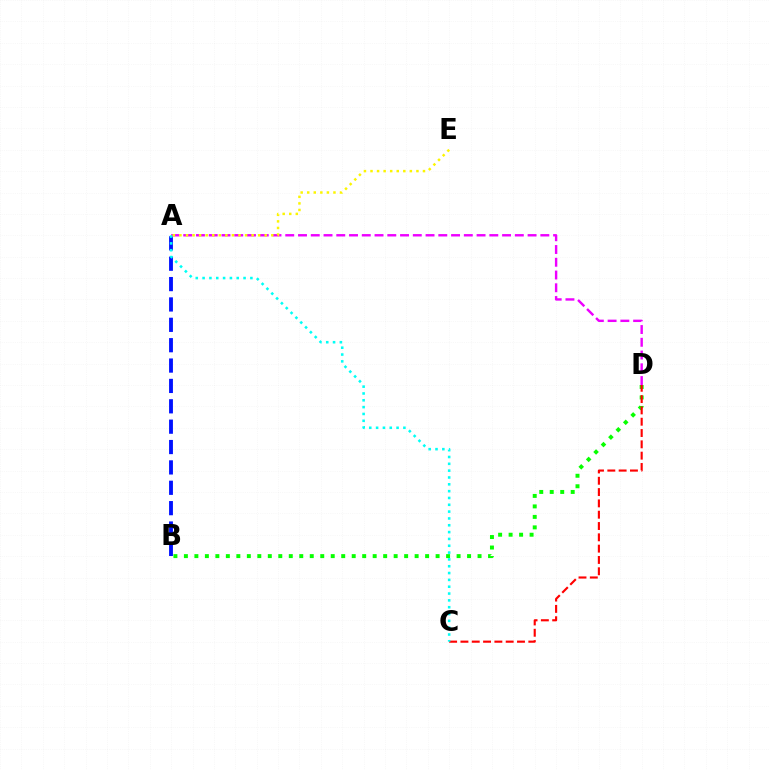{('A', 'B'): [{'color': '#0010ff', 'line_style': 'dashed', 'thickness': 2.77}], ('A', 'D'): [{'color': '#ee00ff', 'line_style': 'dashed', 'thickness': 1.73}], ('B', 'D'): [{'color': '#08ff00', 'line_style': 'dotted', 'thickness': 2.85}], ('C', 'D'): [{'color': '#ff0000', 'line_style': 'dashed', 'thickness': 1.54}], ('A', 'E'): [{'color': '#fcf500', 'line_style': 'dotted', 'thickness': 1.78}], ('A', 'C'): [{'color': '#00fff6', 'line_style': 'dotted', 'thickness': 1.86}]}